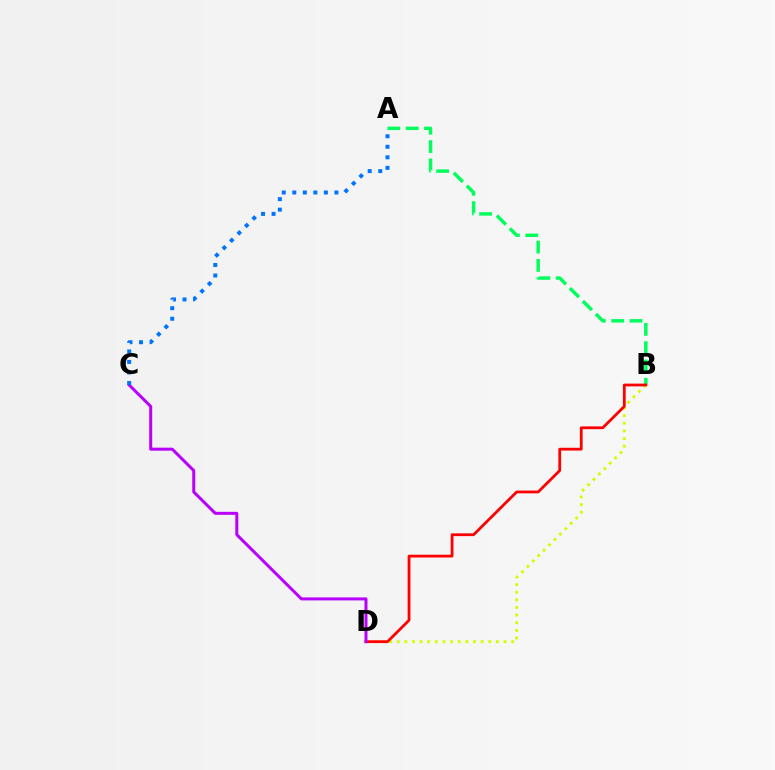{('A', 'B'): [{'color': '#00ff5c', 'line_style': 'dashed', 'thickness': 2.49}], ('B', 'D'): [{'color': '#d1ff00', 'line_style': 'dotted', 'thickness': 2.07}, {'color': '#ff0000', 'line_style': 'solid', 'thickness': 2.0}], ('C', 'D'): [{'color': '#b900ff', 'line_style': 'solid', 'thickness': 2.16}], ('A', 'C'): [{'color': '#0074ff', 'line_style': 'dotted', 'thickness': 2.86}]}